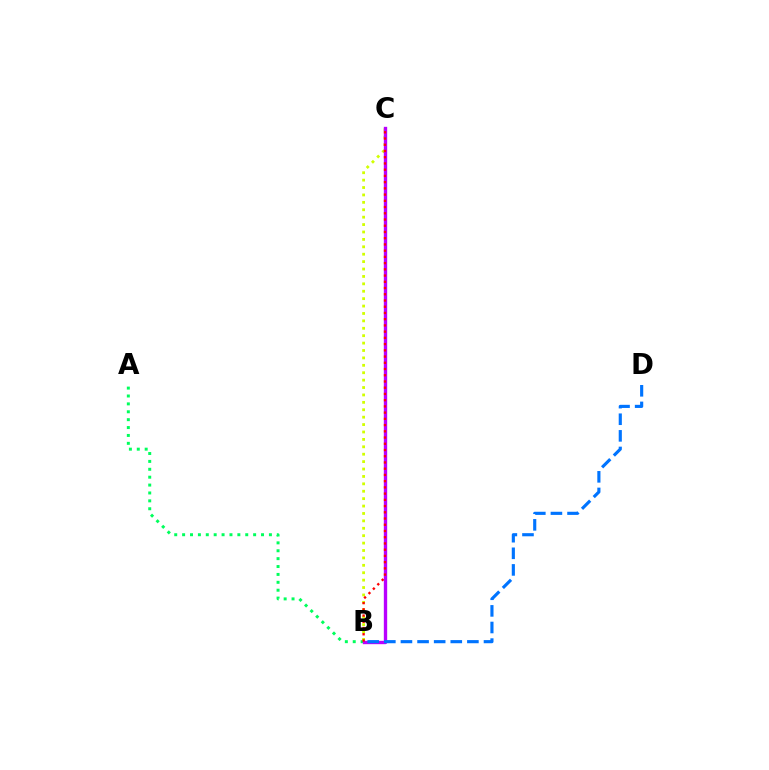{('A', 'B'): [{'color': '#00ff5c', 'line_style': 'dotted', 'thickness': 2.14}], ('B', 'C'): [{'color': '#d1ff00', 'line_style': 'dotted', 'thickness': 2.01}, {'color': '#b900ff', 'line_style': 'solid', 'thickness': 2.41}, {'color': '#ff0000', 'line_style': 'dotted', 'thickness': 1.69}], ('B', 'D'): [{'color': '#0074ff', 'line_style': 'dashed', 'thickness': 2.26}]}